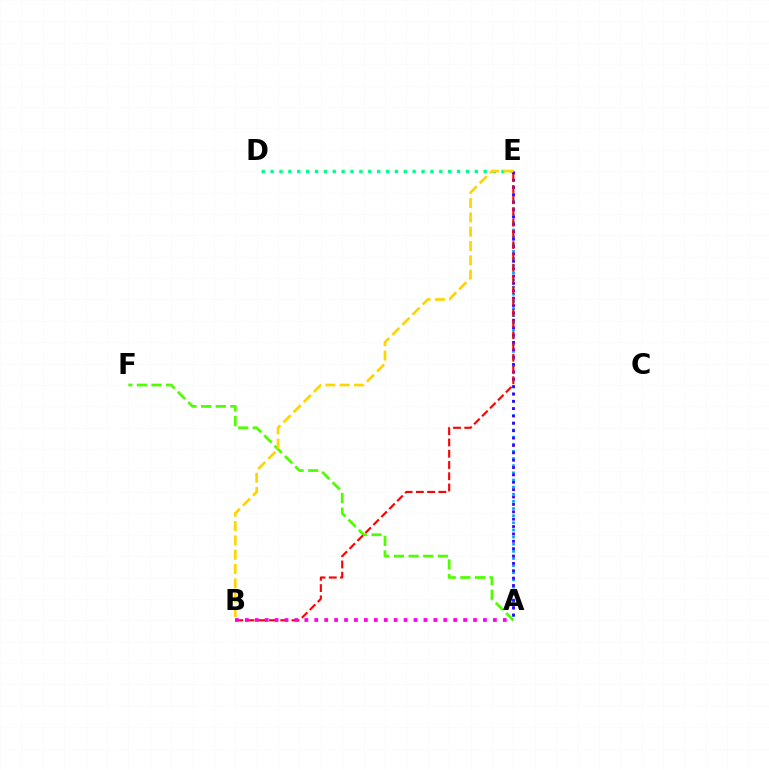{('D', 'E'): [{'color': '#00ff86', 'line_style': 'dotted', 'thickness': 2.41}], ('A', 'E'): [{'color': '#009eff', 'line_style': 'dotted', 'thickness': 1.94}, {'color': '#3700ff', 'line_style': 'dotted', 'thickness': 2.0}], ('A', 'F'): [{'color': '#4fff00', 'line_style': 'dashed', 'thickness': 1.99}], ('B', 'E'): [{'color': '#ff0000', 'line_style': 'dashed', 'thickness': 1.53}, {'color': '#ffd500', 'line_style': 'dashed', 'thickness': 1.94}], ('A', 'B'): [{'color': '#ff00ed', 'line_style': 'dotted', 'thickness': 2.7}]}